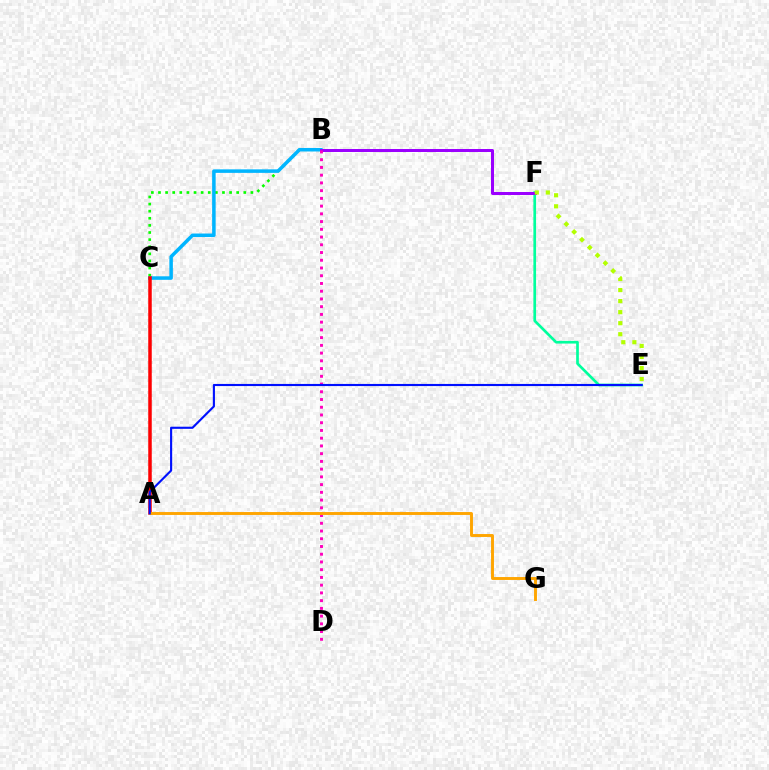{('B', 'C'): [{'color': '#08ff00', 'line_style': 'dotted', 'thickness': 1.93}, {'color': '#00b5ff', 'line_style': 'solid', 'thickness': 2.53}], ('E', 'F'): [{'color': '#00ff9d', 'line_style': 'solid', 'thickness': 1.93}, {'color': '#b3ff00', 'line_style': 'dotted', 'thickness': 3.0}], ('B', 'F'): [{'color': '#9b00ff', 'line_style': 'solid', 'thickness': 2.16}], ('B', 'D'): [{'color': '#ff00bd', 'line_style': 'dotted', 'thickness': 2.1}], ('A', 'C'): [{'color': '#ff0000', 'line_style': 'solid', 'thickness': 2.52}], ('A', 'G'): [{'color': '#ffa500', 'line_style': 'solid', 'thickness': 2.1}], ('A', 'E'): [{'color': '#0010ff', 'line_style': 'solid', 'thickness': 1.53}]}